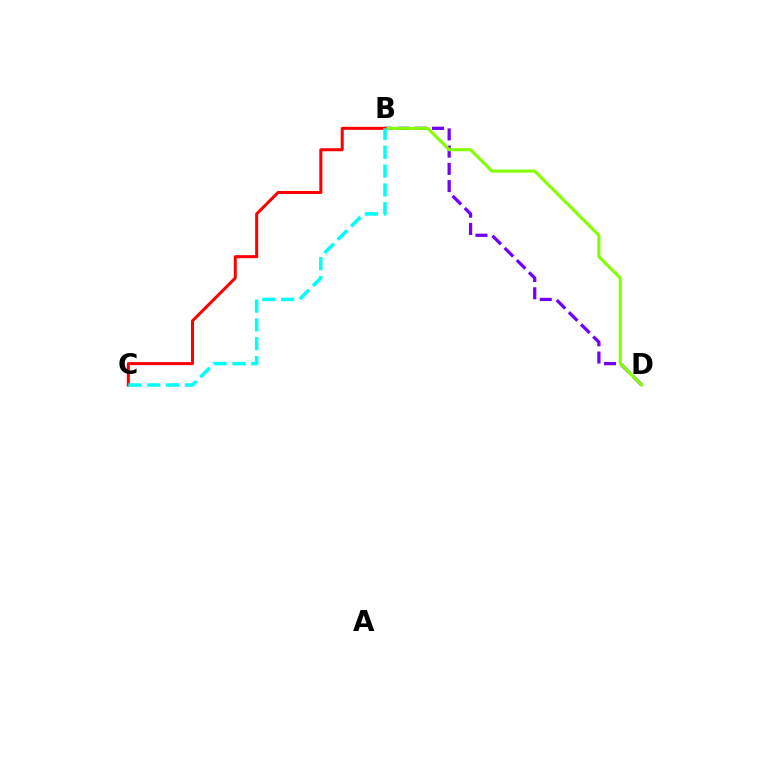{('B', 'D'): [{'color': '#7200ff', 'line_style': 'dashed', 'thickness': 2.34}, {'color': '#84ff00', 'line_style': 'solid', 'thickness': 2.23}], ('B', 'C'): [{'color': '#ff0000', 'line_style': 'solid', 'thickness': 2.18}, {'color': '#00fff6', 'line_style': 'dashed', 'thickness': 2.56}]}